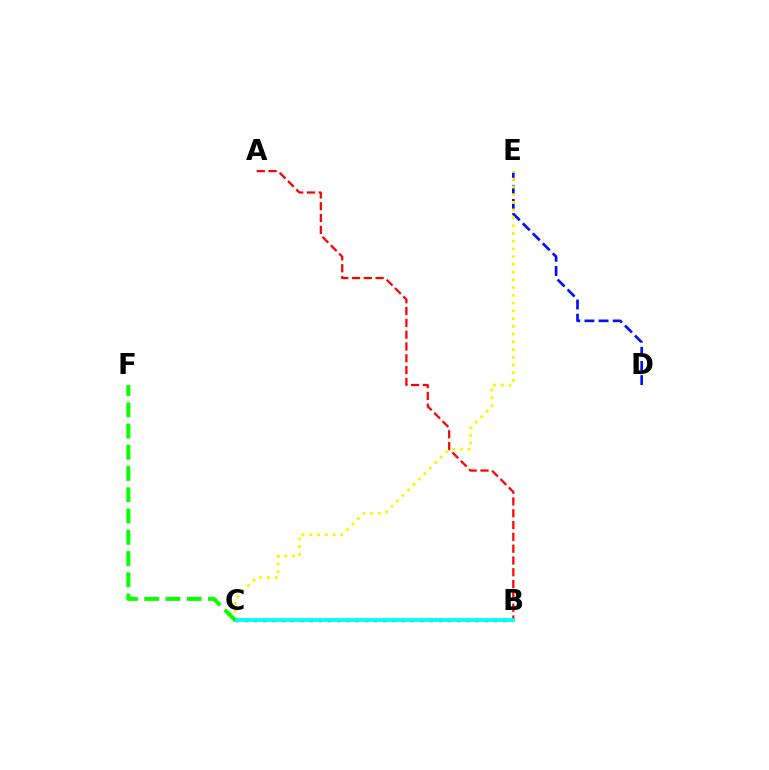{('A', 'B'): [{'color': '#ff0000', 'line_style': 'dashed', 'thickness': 1.6}], ('D', 'E'): [{'color': '#0010ff', 'line_style': 'dashed', 'thickness': 1.92}], ('C', 'E'): [{'color': '#fcf500', 'line_style': 'dotted', 'thickness': 2.1}], ('B', 'C'): [{'color': '#ee00ff', 'line_style': 'dotted', 'thickness': 2.51}, {'color': '#00fff6', 'line_style': 'solid', 'thickness': 2.75}], ('C', 'F'): [{'color': '#08ff00', 'line_style': 'dashed', 'thickness': 2.89}]}